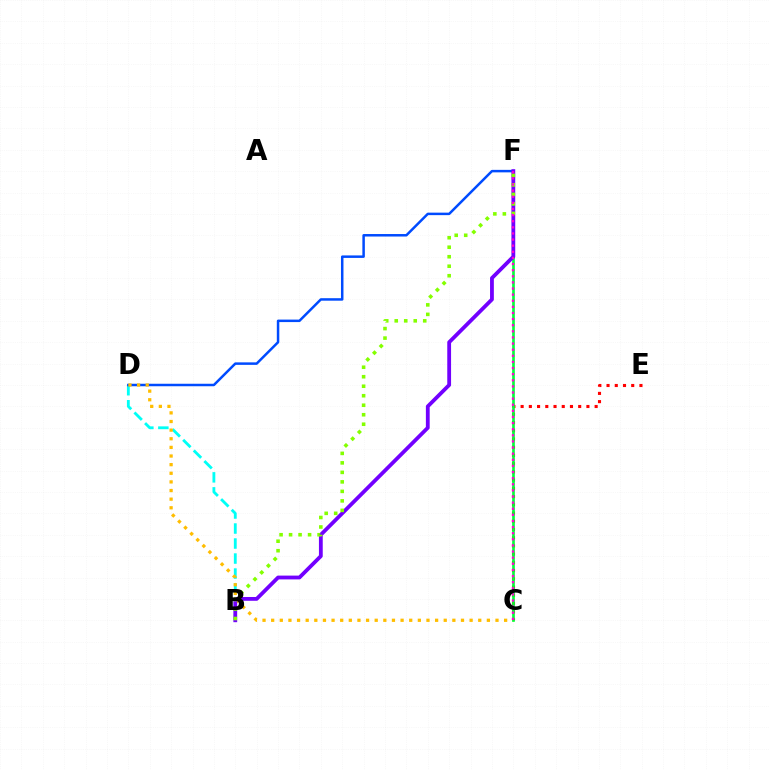{('B', 'D'): [{'color': '#00fff6', 'line_style': 'dashed', 'thickness': 2.04}], ('D', 'F'): [{'color': '#004bff', 'line_style': 'solid', 'thickness': 1.8}], ('C', 'E'): [{'color': '#ff0000', 'line_style': 'dotted', 'thickness': 2.23}], ('C', 'D'): [{'color': '#ffbd00', 'line_style': 'dotted', 'thickness': 2.34}], ('C', 'F'): [{'color': '#00ff39', 'line_style': 'solid', 'thickness': 1.91}, {'color': '#ff00cf', 'line_style': 'dotted', 'thickness': 1.66}], ('B', 'F'): [{'color': '#7200ff', 'line_style': 'solid', 'thickness': 2.74}, {'color': '#84ff00', 'line_style': 'dotted', 'thickness': 2.58}]}